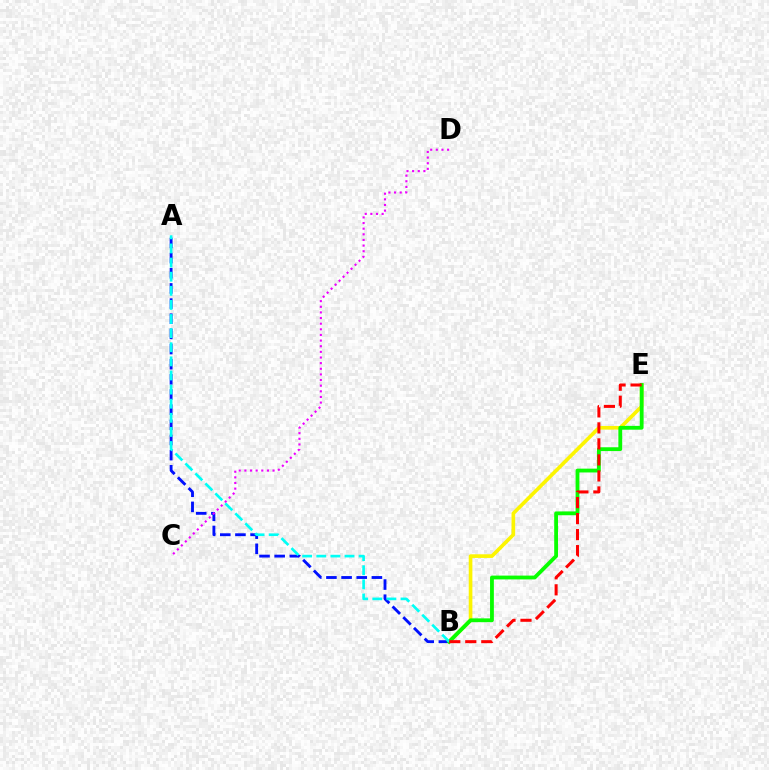{('B', 'E'): [{'color': '#fcf500', 'line_style': 'solid', 'thickness': 2.63}, {'color': '#08ff00', 'line_style': 'solid', 'thickness': 2.75}, {'color': '#ff0000', 'line_style': 'dashed', 'thickness': 2.18}], ('A', 'B'): [{'color': '#0010ff', 'line_style': 'dashed', 'thickness': 2.06}, {'color': '#00fff6', 'line_style': 'dashed', 'thickness': 1.92}], ('C', 'D'): [{'color': '#ee00ff', 'line_style': 'dotted', 'thickness': 1.53}]}